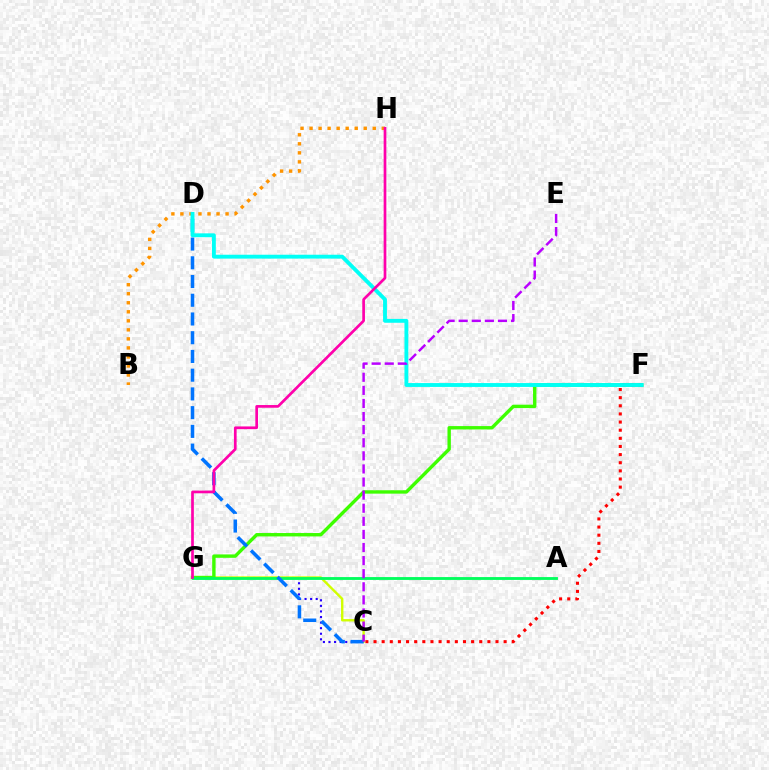{('C', 'G'): [{'color': '#2500ff', 'line_style': 'dotted', 'thickness': 1.52}, {'color': '#d1ff00', 'line_style': 'solid', 'thickness': 1.71}], ('B', 'H'): [{'color': '#ff9400', 'line_style': 'dotted', 'thickness': 2.45}], ('F', 'G'): [{'color': '#3dff00', 'line_style': 'solid', 'thickness': 2.44}], ('A', 'G'): [{'color': '#00ff5c', 'line_style': 'solid', 'thickness': 2.04}], ('C', 'D'): [{'color': '#0074ff', 'line_style': 'dashed', 'thickness': 2.54}], ('C', 'F'): [{'color': '#ff0000', 'line_style': 'dotted', 'thickness': 2.21}], ('D', 'F'): [{'color': '#00fff6', 'line_style': 'solid', 'thickness': 2.78}], ('G', 'H'): [{'color': '#ff00ac', 'line_style': 'solid', 'thickness': 1.94}], ('C', 'E'): [{'color': '#b900ff', 'line_style': 'dashed', 'thickness': 1.78}]}